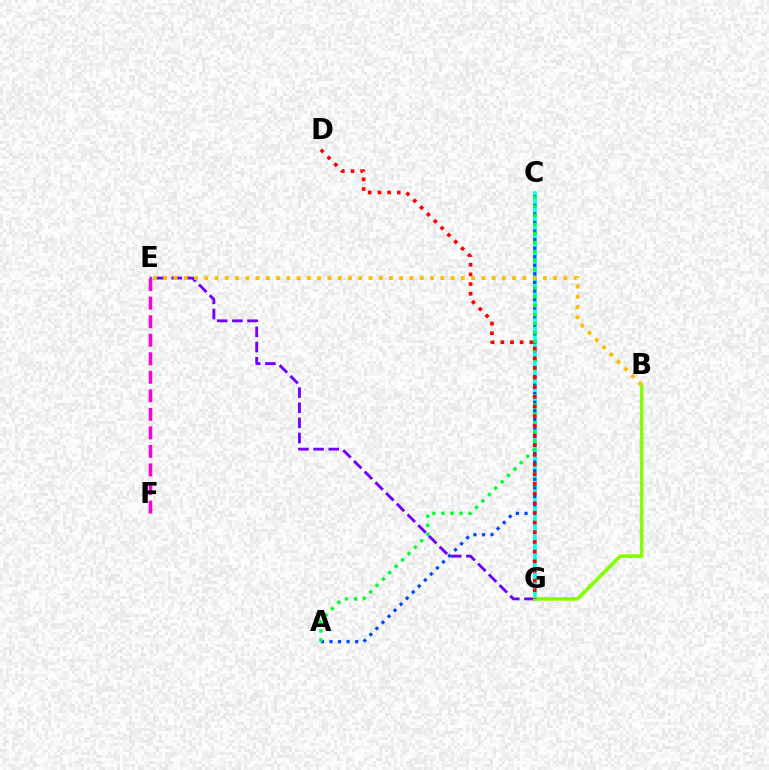{('E', 'G'): [{'color': '#7200ff', 'line_style': 'dashed', 'thickness': 2.06}], ('E', 'F'): [{'color': '#ff00cf', 'line_style': 'dashed', 'thickness': 2.52}], ('C', 'G'): [{'color': '#00fff6', 'line_style': 'solid', 'thickness': 2.6}], ('B', 'G'): [{'color': '#84ff00', 'line_style': 'solid', 'thickness': 2.6}], ('A', 'C'): [{'color': '#004bff', 'line_style': 'dotted', 'thickness': 2.33}, {'color': '#00ff39', 'line_style': 'dotted', 'thickness': 2.45}], ('B', 'E'): [{'color': '#ffbd00', 'line_style': 'dotted', 'thickness': 2.79}], ('D', 'G'): [{'color': '#ff0000', 'line_style': 'dotted', 'thickness': 2.63}]}